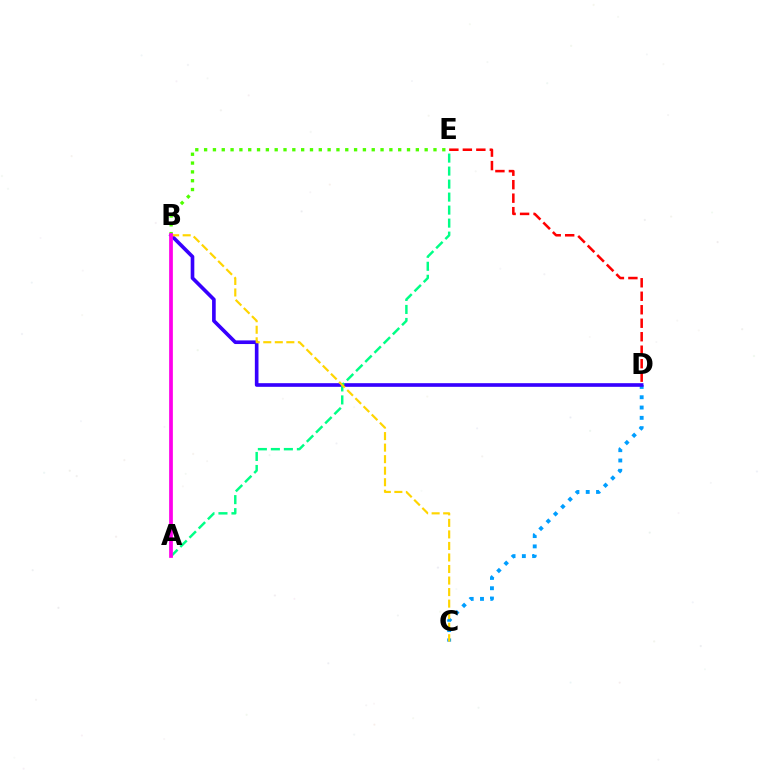{('C', 'D'): [{'color': '#009eff', 'line_style': 'dotted', 'thickness': 2.8}], ('D', 'E'): [{'color': '#ff0000', 'line_style': 'dashed', 'thickness': 1.83}], ('B', 'D'): [{'color': '#3700ff', 'line_style': 'solid', 'thickness': 2.62}], ('B', 'E'): [{'color': '#4fff00', 'line_style': 'dotted', 'thickness': 2.4}], ('A', 'E'): [{'color': '#00ff86', 'line_style': 'dashed', 'thickness': 1.77}], ('B', 'C'): [{'color': '#ffd500', 'line_style': 'dashed', 'thickness': 1.57}], ('A', 'B'): [{'color': '#ff00ed', 'line_style': 'solid', 'thickness': 2.69}]}